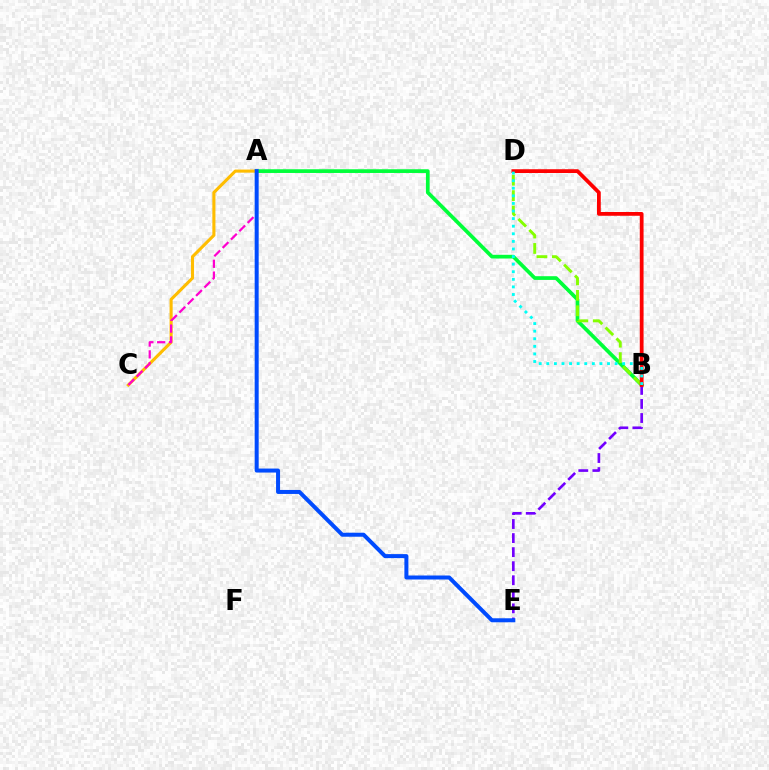{('A', 'B'): [{'color': '#00ff39', 'line_style': 'solid', 'thickness': 2.67}], ('A', 'C'): [{'color': '#ffbd00', 'line_style': 'solid', 'thickness': 2.22}, {'color': '#ff00cf', 'line_style': 'dashed', 'thickness': 1.6}], ('B', 'D'): [{'color': '#84ff00', 'line_style': 'dashed', 'thickness': 2.1}, {'color': '#ff0000', 'line_style': 'solid', 'thickness': 2.71}, {'color': '#00fff6', 'line_style': 'dotted', 'thickness': 2.06}], ('B', 'E'): [{'color': '#7200ff', 'line_style': 'dashed', 'thickness': 1.91}], ('A', 'E'): [{'color': '#004bff', 'line_style': 'solid', 'thickness': 2.88}]}